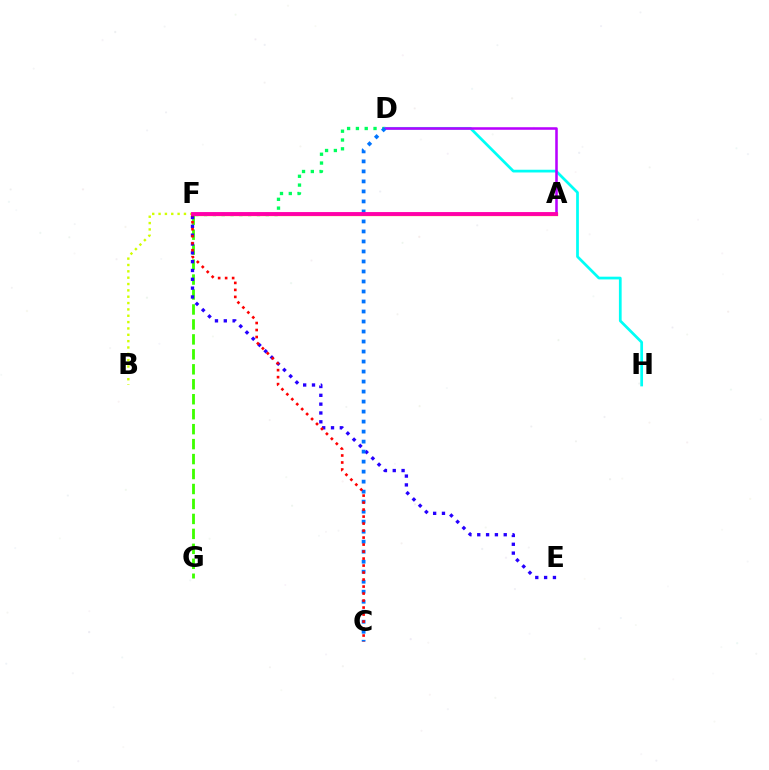{('D', 'F'): [{'color': '#00ff5c', 'line_style': 'dotted', 'thickness': 2.39}], ('F', 'G'): [{'color': '#3dff00', 'line_style': 'dashed', 'thickness': 2.03}], ('A', 'F'): [{'color': '#ff9400', 'line_style': 'solid', 'thickness': 2.36}, {'color': '#ff00ac', 'line_style': 'solid', 'thickness': 2.77}], ('E', 'F'): [{'color': '#2500ff', 'line_style': 'dotted', 'thickness': 2.4}], ('B', 'F'): [{'color': '#d1ff00', 'line_style': 'dotted', 'thickness': 1.72}], ('D', 'H'): [{'color': '#00fff6', 'line_style': 'solid', 'thickness': 1.97}], ('A', 'D'): [{'color': '#b900ff', 'line_style': 'solid', 'thickness': 1.84}], ('C', 'D'): [{'color': '#0074ff', 'line_style': 'dotted', 'thickness': 2.72}], ('C', 'F'): [{'color': '#ff0000', 'line_style': 'dotted', 'thickness': 1.9}]}